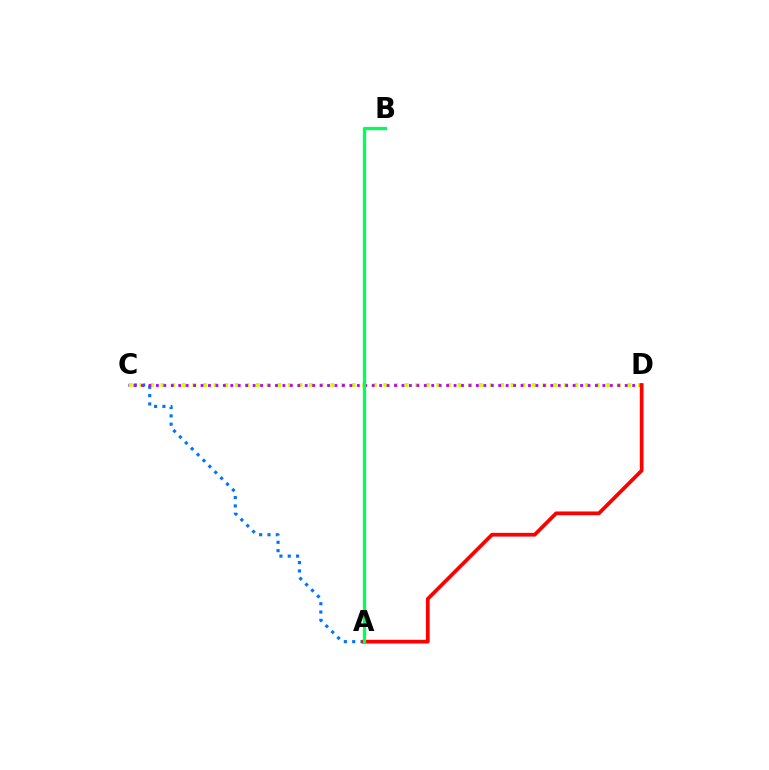{('A', 'C'): [{'color': '#0074ff', 'line_style': 'dotted', 'thickness': 2.26}], ('C', 'D'): [{'color': '#d1ff00', 'line_style': 'dotted', 'thickness': 2.88}, {'color': '#b900ff', 'line_style': 'dotted', 'thickness': 2.02}], ('A', 'D'): [{'color': '#ff0000', 'line_style': 'solid', 'thickness': 2.68}], ('A', 'B'): [{'color': '#00ff5c', 'line_style': 'solid', 'thickness': 2.36}]}